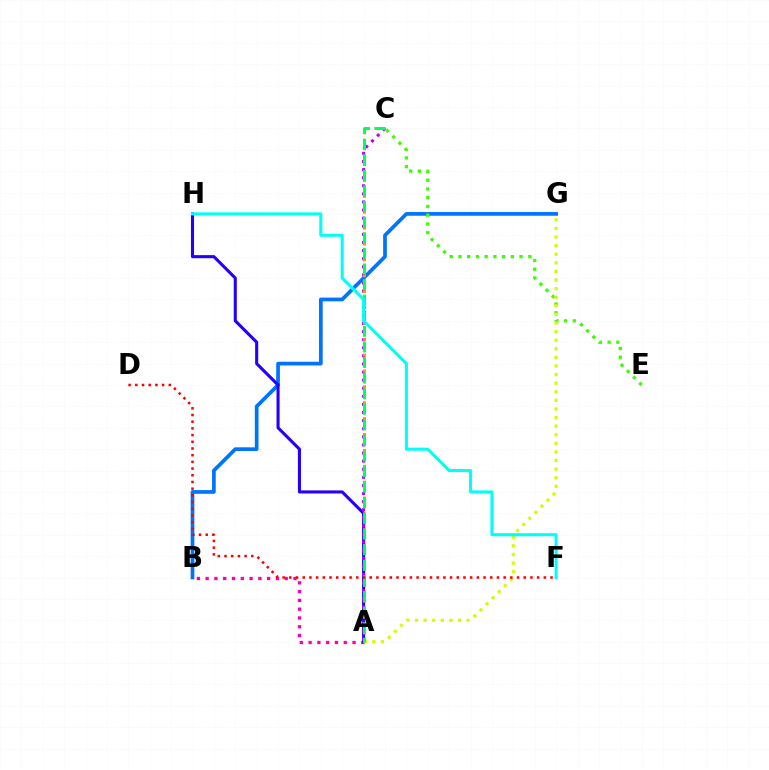{('B', 'G'): [{'color': '#0074ff', 'line_style': 'solid', 'thickness': 2.67}], ('A', 'B'): [{'color': '#ff00ac', 'line_style': 'dotted', 'thickness': 2.39}], ('C', 'E'): [{'color': '#3dff00', 'line_style': 'dotted', 'thickness': 2.37}], ('A', 'H'): [{'color': '#2500ff', 'line_style': 'solid', 'thickness': 2.22}], ('A', 'C'): [{'color': '#b900ff', 'line_style': 'dotted', 'thickness': 2.2}, {'color': '#ff9400', 'line_style': 'dotted', 'thickness': 2.16}, {'color': '#00ff5c', 'line_style': 'dashed', 'thickness': 2.12}], ('A', 'G'): [{'color': '#d1ff00', 'line_style': 'dotted', 'thickness': 2.33}], ('F', 'H'): [{'color': '#00fff6', 'line_style': 'solid', 'thickness': 2.2}], ('D', 'F'): [{'color': '#ff0000', 'line_style': 'dotted', 'thickness': 1.82}]}